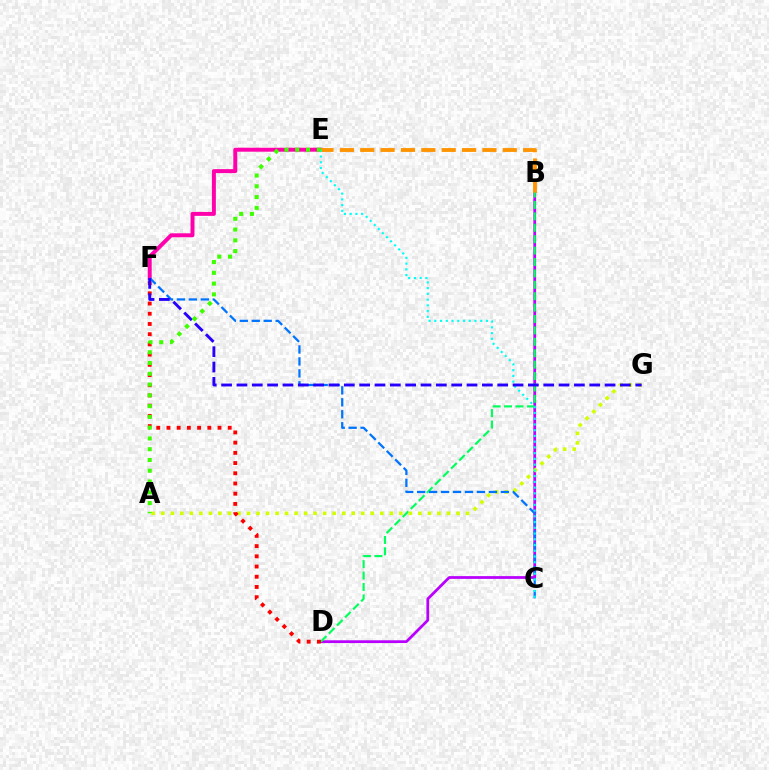{('E', 'F'): [{'color': '#ff00ac', 'line_style': 'solid', 'thickness': 2.85}], ('B', 'D'): [{'color': '#b900ff', 'line_style': 'solid', 'thickness': 1.99}, {'color': '#00ff5c', 'line_style': 'dashed', 'thickness': 1.55}], ('B', 'E'): [{'color': '#ff9400', 'line_style': 'dashed', 'thickness': 2.77}], ('A', 'G'): [{'color': '#d1ff00', 'line_style': 'dotted', 'thickness': 2.59}], ('D', 'F'): [{'color': '#ff0000', 'line_style': 'dotted', 'thickness': 2.77}], ('C', 'F'): [{'color': '#0074ff', 'line_style': 'dashed', 'thickness': 1.62}], ('C', 'E'): [{'color': '#00fff6', 'line_style': 'dotted', 'thickness': 1.56}], ('F', 'G'): [{'color': '#2500ff', 'line_style': 'dashed', 'thickness': 2.08}], ('A', 'E'): [{'color': '#3dff00', 'line_style': 'dotted', 'thickness': 2.93}]}